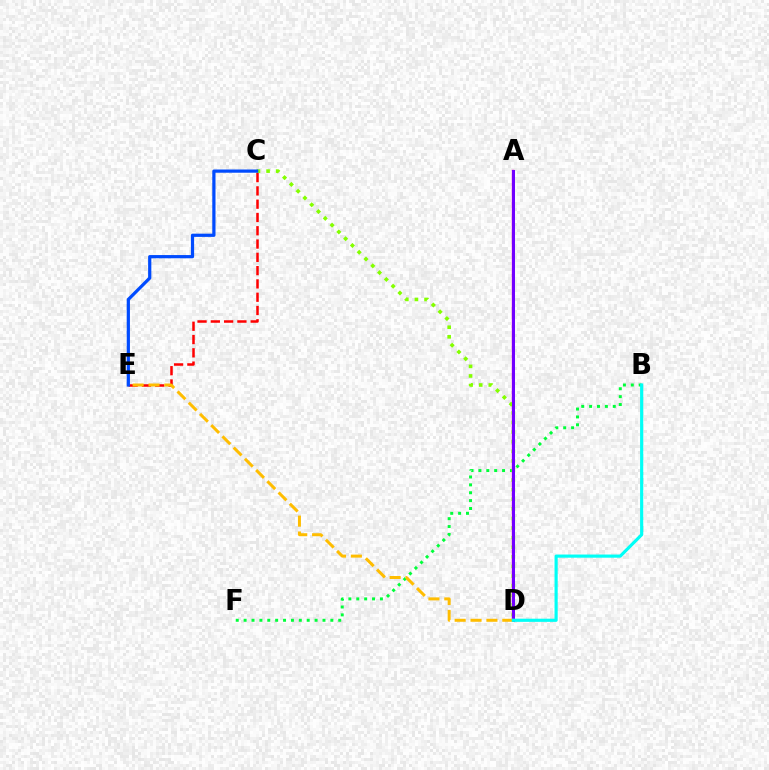{('C', 'E'): [{'color': '#ff0000', 'line_style': 'dashed', 'thickness': 1.81}, {'color': '#004bff', 'line_style': 'solid', 'thickness': 2.32}], ('A', 'D'): [{'color': '#ff00cf', 'line_style': 'solid', 'thickness': 1.73}, {'color': '#7200ff', 'line_style': 'solid', 'thickness': 2.17}], ('B', 'F'): [{'color': '#00ff39', 'line_style': 'dotted', 'thickness': 2.14}], ('C', 'D'): [{'color': '#84ff00', 'line_style': 'dotted', 'thickness': 2.61}], ('D', 'E'): [{'color': '#ffbd00', 'line_style': 'dashed', 'thickness': 2.16}], ('B', 'D'): [{'color': '#00fff6', 'line_style': 'solid', 'thickness': 2.27}]}